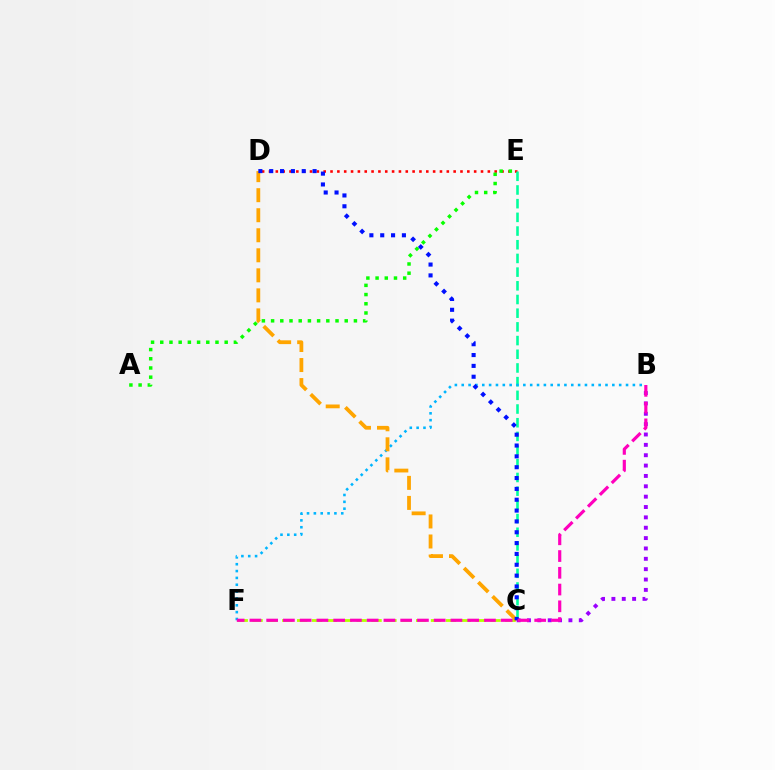{('D', 'E'): [{'color': '#ff0000', 'line_style': 'dotted', 'thickness': 1.86}], ('C', 'E'): [{'color': '#00ff9d', 'line_style': 'dashed', 'thickness': 1.86}], ('C', 'F'): [{'color': '#b3ff00', 'line_style': 'dashed', 'thickness': 2.02}], ('B', 'F'): [{'color': '#00b5ff', 'line_style': 'dotted', 'thickness': 1.86}, {'color': '#ff00bd', 'line_style': 'dashed', 'thickness': 2.28}], ('C', 'D'): [{'color': '#ffa500', 'line_style': 'dashed', 'thickness': 2.72}, {'color': '#0010ff', 'line_style': 'dotted', 'thickness': 2.95}], ('B', 'C'): [{'color': '#9b00ff', 'line_style': 'dotted', 'thickness': 2.81}], ('A', 'E'): [{'color': '#08ff00', 'line_style': 'dotted', 'thickness': 2.5}]}